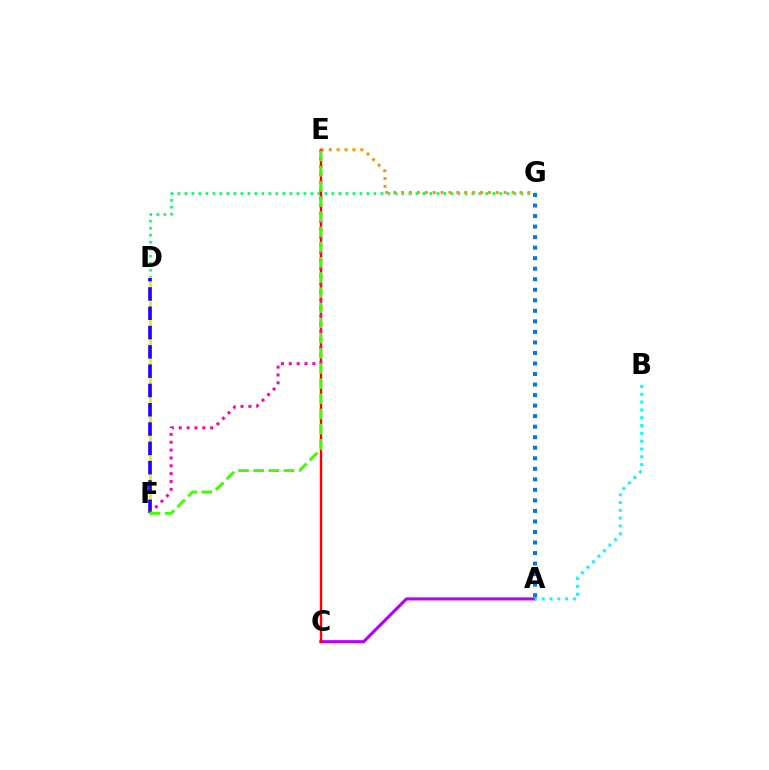{('A', 'C'): [{'color': '#b900ff', 'line_style': 'solid', 'thickness': 2.2}], ('A', 'B'): [{'color': '#00fff6', 'line_style': 'dotted', 'thickness': 2.12}], ('D', 'G'): [{'color': '#00ff5c', 'line_style': 'dotted', 'thickness': 1.9}], ('D', 'F'): [{'color': '#d1ff00', 'line_style': 'solid', 'thickness': 2.13}, {'color': '#2500ff', 'line_style': 'dashed', 'thickness': 2.62}], ('C', 'E'): [{'color': '#ff0000', 'line_style': 'solid', 'thickness': 1.69}], ('A', 'G'): [{'color': '#0074ff', 'line_style': 'dotted', 'thickness': 2.86}], ('E', 'G'): [{'color': '#ff9400', 'line_style': 'dotted', 'thickness': 2.14}], ('E', 'F'): [{'color': '#ff00ac', 'line_style': 'dotted', 'thickness': 2.13}, {'color': '#3dff00', 'line_style': 'dashed', 'thickness': 2.06}]}